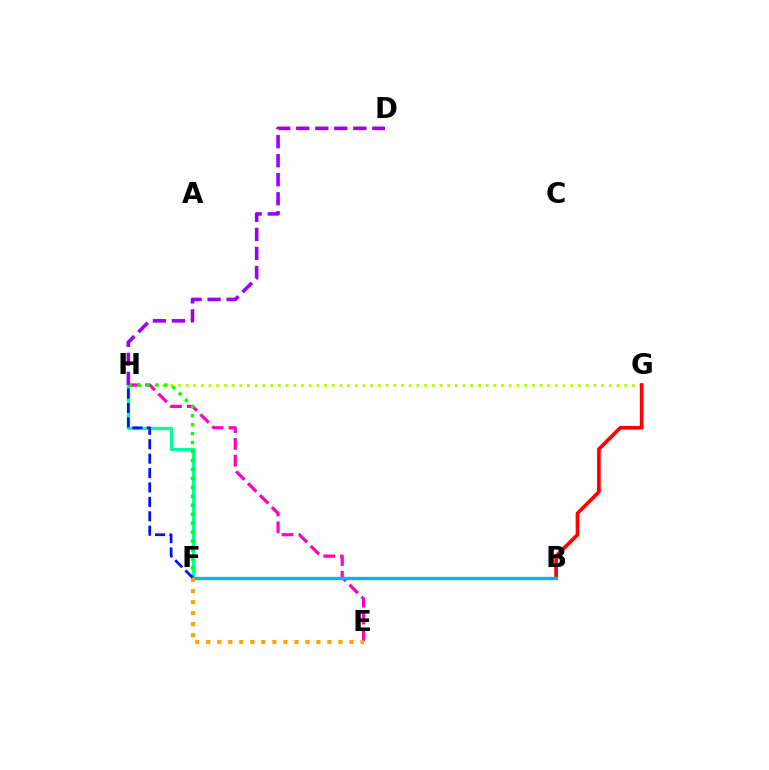{('G', 'H'): [{'color': '#b3ff00', 'line_style': 'dotted', 'thickness': 2.09}], ('E', 'H'): [{'color': '#ff00bd', 'line_style': 'dashed', 'thickness': 2.29}], ('F', 'H'): [{'color': '#00ff9d', 'line_style': 'solid', 'thickness': 2.36}, {'color': '#08ff00', 'line_style': 'dotted', 'thickness': 2.43}, {'color': '#0010ff', 'line_style': 'dashed', 'thickness': 1.96}], ('D', 'H'): [{'color': '#9b00ff', 'line_style': 'dashed', 'thickness': 2.58}], ('B', 'G'): [{'color': '#ff0000', 'line_style': 'solid', 'thickness': 2.66}], ('B', 'F'): [{'color': '#00b5ff', 'line_style': 'solid', 'thickness': 2.39}], ('E', 'F'): [{'color': '#ffa500', 'line_style': 'dotted', 'thickness': 2.99}]}